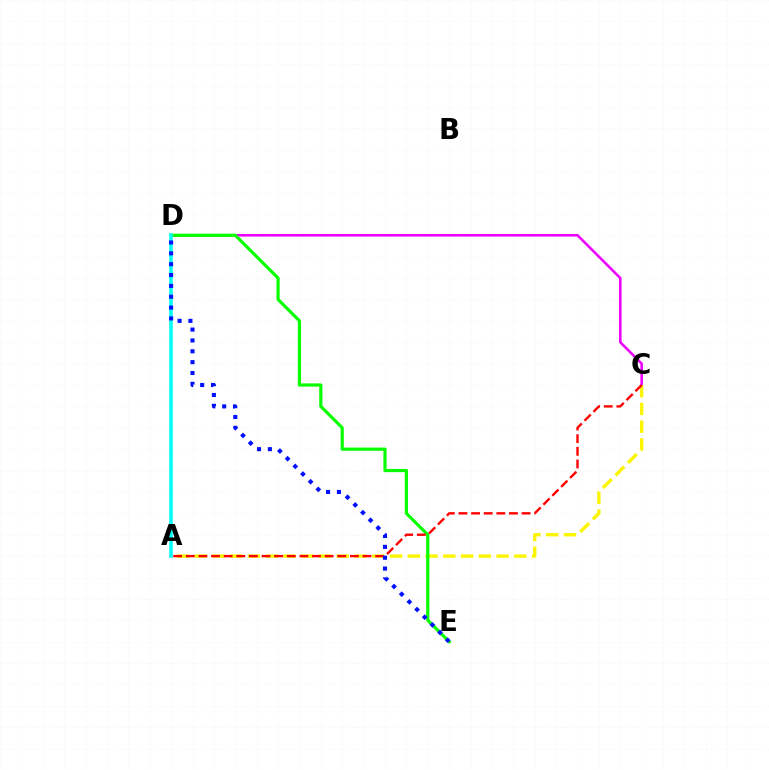{('C', 'D'): [{'color': '#ee00ff', 'line_style': 'solid', 'thickness': 1.84}], ('A', 'C'): [{'color': '#fcf500', 'line_style': 'dashed', 'thickness': 2.41}, {'color': '#ff0000', 'line_style': 'dashed', 'thickness': 1.72}], ('D', 'E'): [{'color': '#08ff00', 'line_style': 'solid', 'thickness': 2.3}, {'color': '#0010ff', 'line_style': 'dotted', 'thickness': 2.95}], ('A', 'D'): [{'color': '#00fff6', 'line_style': 'solid', 'thickness': 2.57}]}